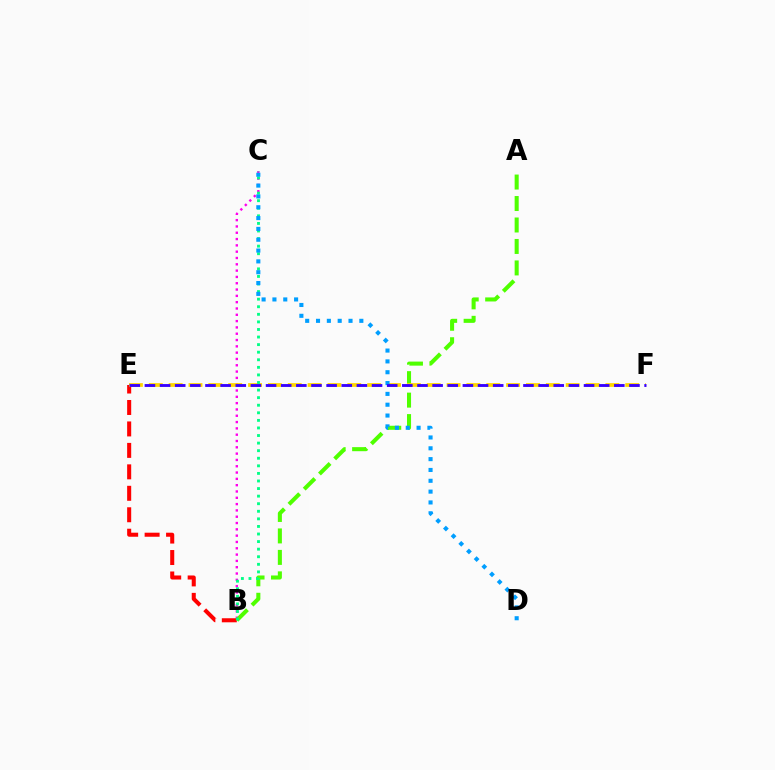{('B', 'C'): [{'color': '#ff00ed', 'line_style': 'dotted', 'thickness': 1.71}, {'color': '#00ff86', 'line_style': 'dotted', 'thickness': 2.06}], ('B', 'E'): [{'color': '#ff0000', 'line_style': 'dashed', 'thickness': 2.91}], ('A', 'B'): [{'color': '#4fff00', 'line_style': 'dashed', 'thickness': 2.92}], ('E', 'F'): [{'color': '#ffd500', 'line_style': 'dashed', 'thickness': 2.7}, {'color': '#3700ff', 'line_style': 'dashed', 'thickness': 2.06}], ('C', 'D'): [{'color': '#009eff', 'line_style': 'dotted', 'thickness': 2.94}]}